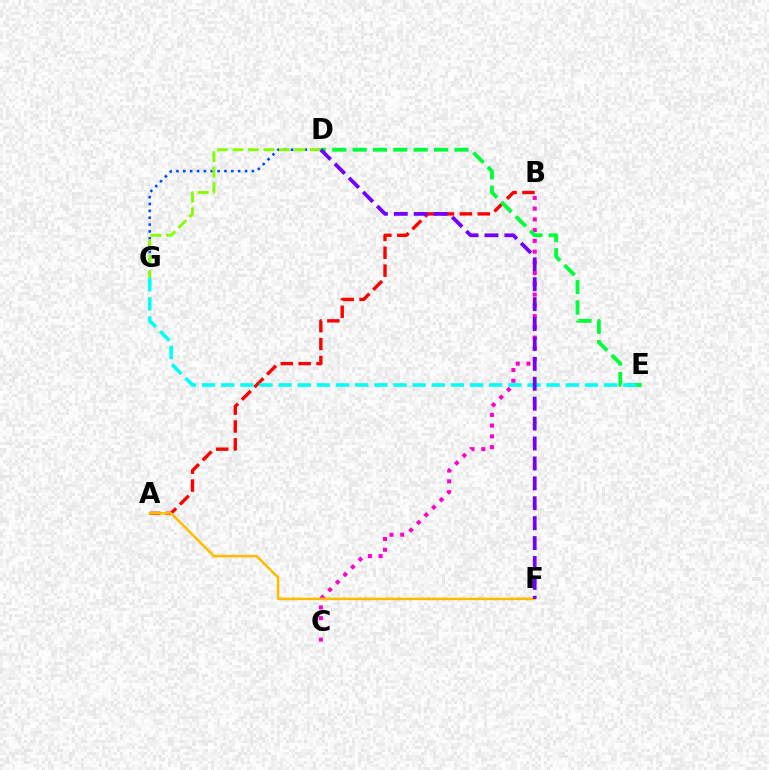{('B', 'C'): [{'color': '#ff00cf', 'line_style': 'dotted', 'thickness': 2.92}], ('D', 'G'): [{'color': '#004bff', 'line_style': 'dotted', 'thickness': 1.86}, {'color': '#84ff00', 'line_style': 'dashed', 'thickness': 2.11}], ('A', 'B'): [{'color': '#ff0000', 'line_style': 'dashed', 'thickness': 2.43}], ('D', 'E'): [{'color': '#00ff39', 'line_style': 'dashed', 'thickness': 2.76}], ('E', 'G'): [{'color': '#00fff6', 'line_style': 'dashed', 'thickness': 2.6}], ('A', 'F'): [{'color': '#ffbd00', 'line_style': 'solid', 'thickness': 1.82}], ('D', 'F'): [{'color': '#7200ff', 'line_style': 'dashed', 'thickness': 2.71}]}